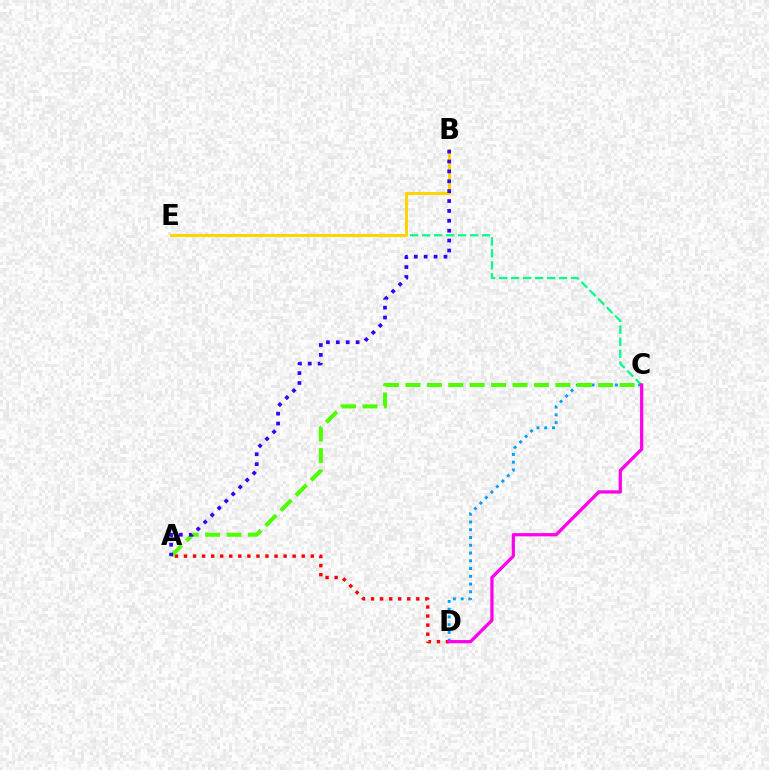{('A', 'D'): [{'color': '#ff0000', 'line_style': 'dotted', 'thickness': 2.46}], ('C', 'E'): [{'color': '#00ff86', 'line_style': 'dashed', 'thickness': 1.63}], ('C', 'D'): [{'color': '#009eff', 'line_style': 'dotted', 'thickness': 2.11}, {'color': '#ff00ed', 'line_style': 'solid', 'thickness': 2.34}], ('B', 'E'): [{'color': '#ffd500', 'line_style': 'solid', 'thickness': 2.15}], ('A', 'C'): [{'color': '#4fff00', 'line_style': 'dashed', 'thickness': 2.91}], ('A', 'B'): [{'color': '#3700ff', 'line_style': 'dotted', 'thickness': 2.69}]}